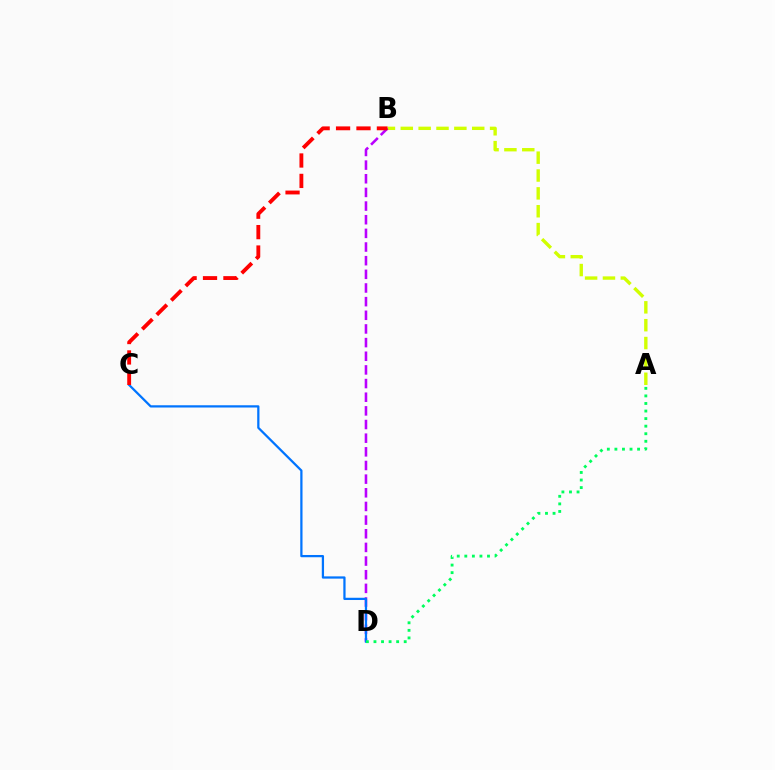{('A', 'B'): [{'color': '#d1ff00', 'line_style': 'dashed', 'thickness': 2.43}], ('B', 'D'): [{'color': '#b900ff', 'line_style': 'dashed', 'thickness': 1.85}], ('C', 'D'): [{'color': '#0074ff', 'line_style': 'solid', 'thickness': 1.62}], ('B', 'C'): [{'color': '#ff0000', 'line_style': 'dashed', 'thickness': 2.77}], ('A', 'D'): [{'color': '#00ff5c', 'line_style': 'dotted', 'thickness': 2.05}]}